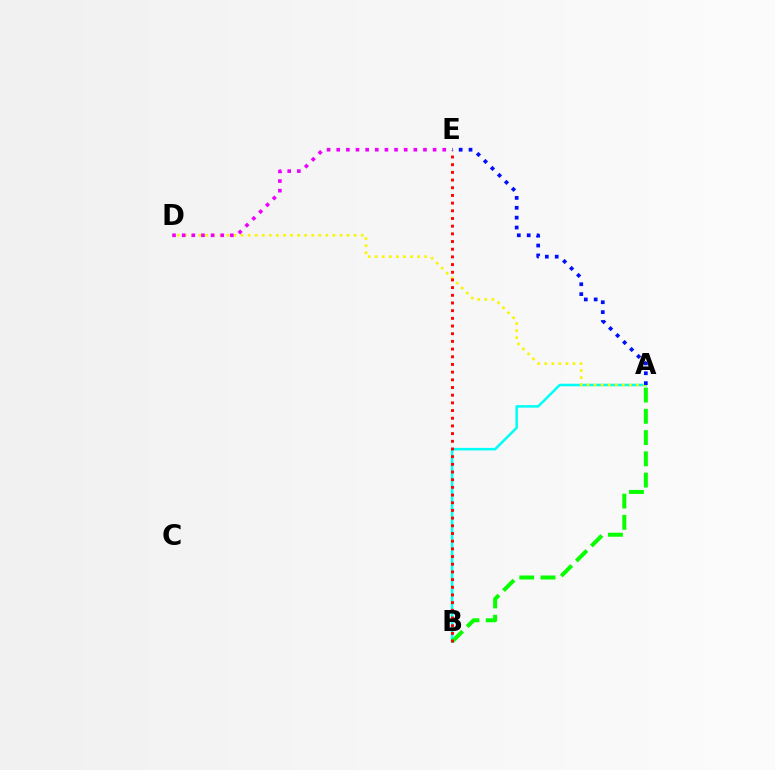{('A', 'B'): [{'color': '#00fff6', 'line_style': 'solid', 'thickness': 1.82}, {'color': '#08ff00', 'line_style': 'dashed', 'thickness': 2.89}], ('A', 'D'): [{'color': '#fcf500', 'line_style': 'dotted', 'thickness': 1.92}], ('D', 'E'): [{'color': '#ee00ff', 'line_style': 'dotted', 'thickness': 2.62}], ('B', 'E'): [{'color': '#ff0000', 'line_style': 'dotted', 'thickness': 2.09}], ('A', 'E'): [{'color': '#0010ff', 'line_style': 'dotted', 'thickness': 2.68}]}